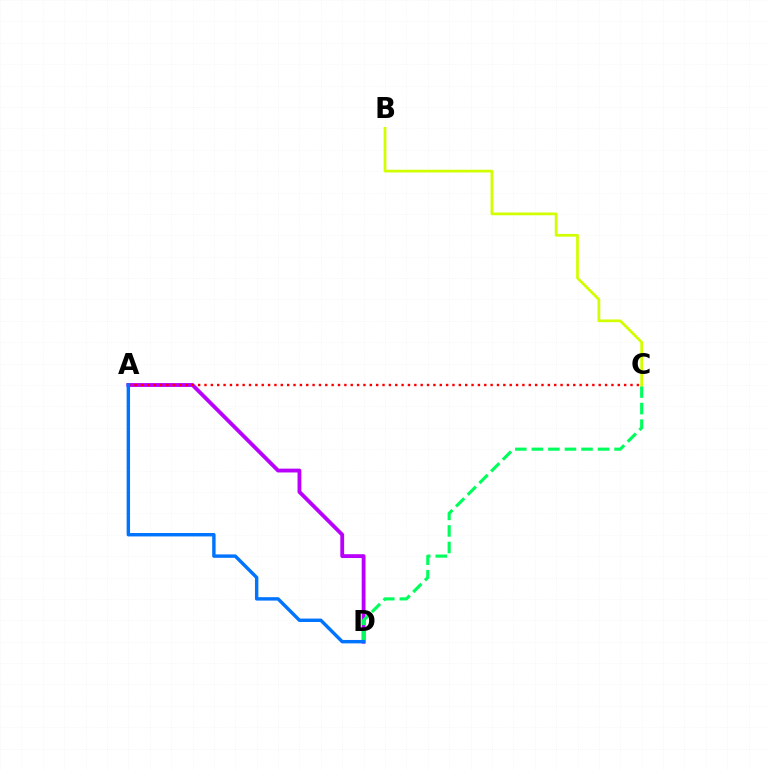{('A', 'D'): [{'color': '#b900ff', 'line_style': 'solid', 'thickness': 2.76}, {'color': '#0074ff', 'line_style': 'solid', 'thickness': 2.46}], ('A', 'C'): [{'color': '#ff0000', 'line_style': 'dotted', 'thickness': 1.73}], ('C', 'D'): [{'color': '#00ff5c', 'line_style': 'dashed', 'thickness': 2.25}], ('B', 'C'): [{'color': '#d1ff00', 'line_style': 'solid', 'thickness': 1.98}]}